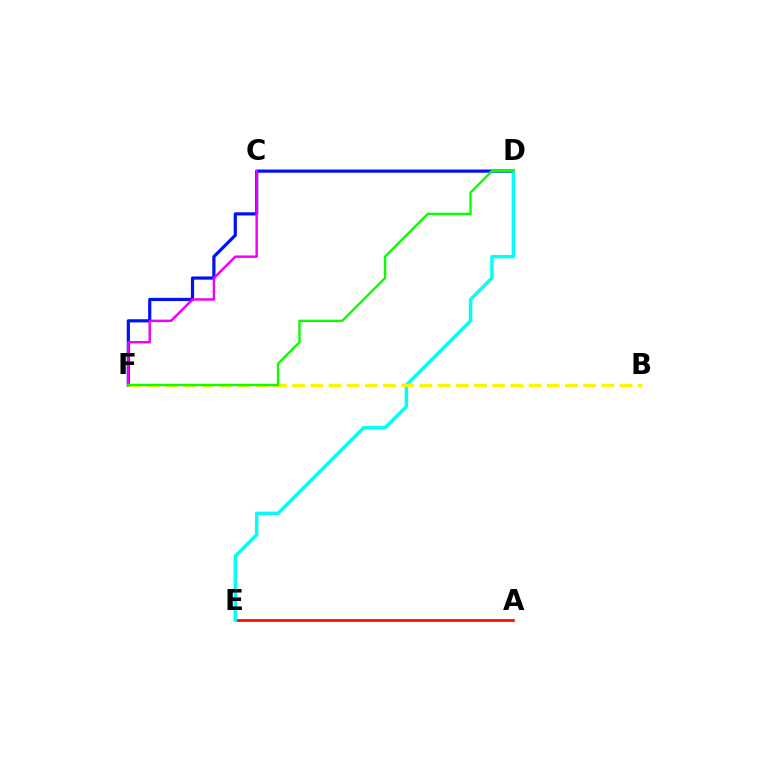{('A', 'E'): [{'color': '#ff0000', 'line_style': 'solid', 'thickness': 1.87}], ('D', 'F'): [{'color': '#0010ff', 'line_style': 'solid', 'thickness': 2.3}, {'color': '#08ff00', 'line_style': 'solid', 'thickness': 1.7}], ('D', 'E'): [{'color': '#00fff6', 'line_style': 'solid', 'thickness': 2.48}], ('B', 'F'): [{'color': '#fcf500', 'line_style': 'dashed', 'thickness': 2.47}], ('C', 'F'): [{'color': '#ee00ff', 'line_style': 'solid', 'thickness': 1.76}]}